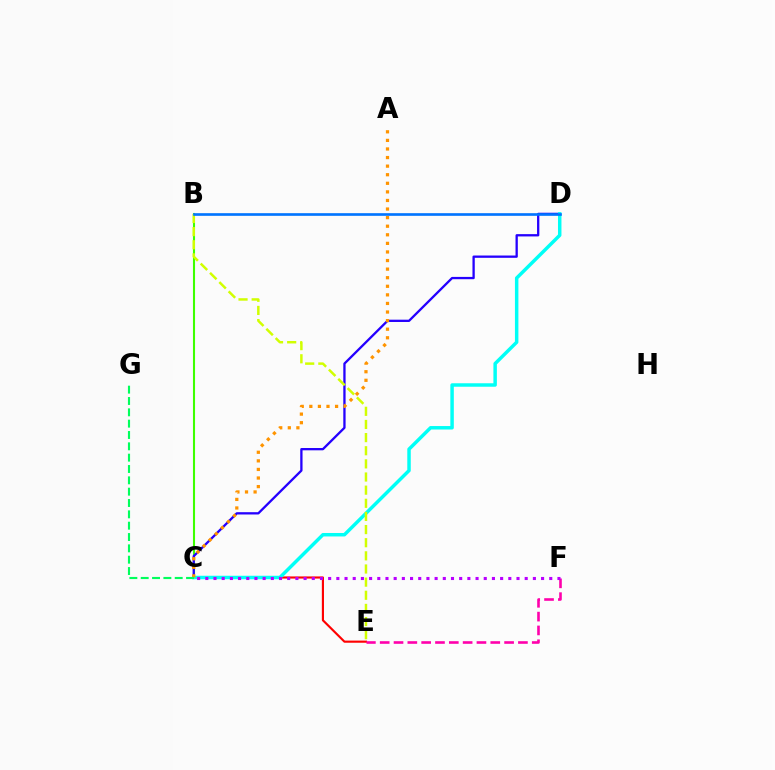{('C', 'E'): [{'color': '#ff0000', 'line_style': 'solid', 'thickness': 1.54}], ('E', 'F'): [{'color': '#ff00ac', 'line_style': 'dashed', 'thickness': 1.88}], ('B', 'C'): [{'color': '#3dff00', 'line_style': 'solid', 'thickness': 1.5}], ('C', 'D'): [{'color': '#2500ff', 'line_style': 'solid', 'thickness': 1.66}, {'color': '#00fff6', 'line_style': 'solid', 'thickness': 2.5}], ('A', 'C'): [{'color': '#ff9400', 'line_style': 'dotted', 'thickness': 2.33}], ('C', 'G'): [{'color': '#00ff5c', 'line_style': 'dashed', 'thickness': 1.54}], ('C', 'F'): [{'color': '#b900ff', 'line_style': 'dotted', 'thickness': 2.22}], ('B', 'E'): [{'color': '#d1ff00', 'line_style': 'dashed', 'thickness': 1.79}], ('B', 'D'): [{'color': '#0074ff', 'line_style': 'solid', 'thickness': 1.9}]}